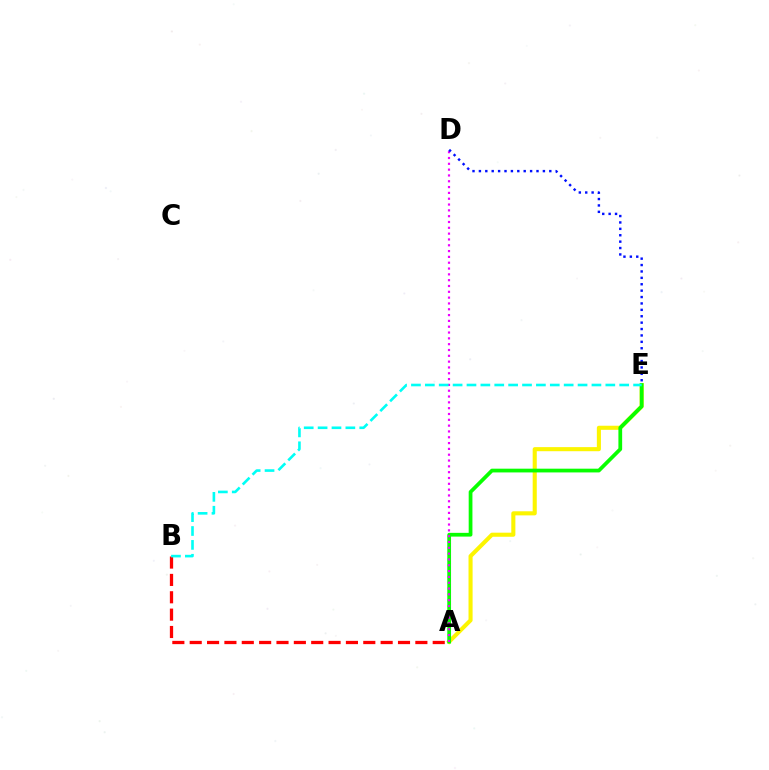{('A', 'E'): [{'color': '#fcf500', 'line_style': 'solid', 'thickness': 2.94}, {'color': '#08ff00', 'line_style': 'solid', 'thickness': 2.7}], ('A', 'D'): [{'color': '#ee00ff', 'line_style': 'dotted', 'thickness': 1.58}], ('A', 'B'): [{'color': '#ff0000', 'line_style': 'dashed', 'thickness': 2.36}], ('B', 'E'): [{'color': '#00fff6', 'line_style': 'dashed', 'thickness': 1.89}], ('D', 'E'): [{'color': '#0010ff', 'line_style': 'dotted', 'thickness': 1.74}]}